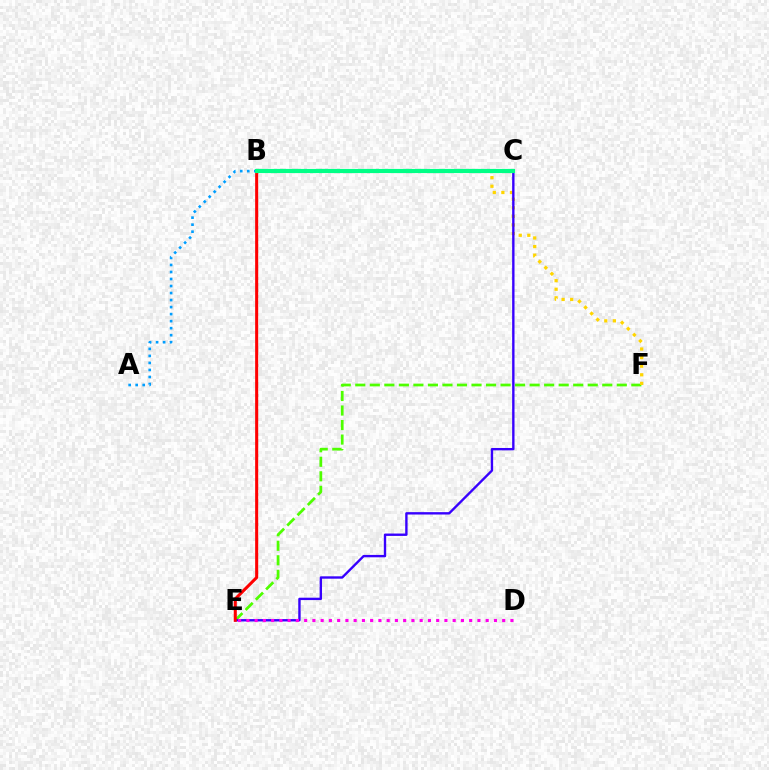{('A', 'C'): [{'color': '#009eff', 'line_style': 'dotted', 'thickness': 1.91}], ('E', 'F'): [{'color': '#4fff00', 'line_style': 'dashed', 'thickness': 1.97}], ('B', 'F'): [{'color': '#ffd500', 'line_style': 'dotted', 'thickness': 2.33}], ('C', 'E'): [{'color': '#3700ff', 'line_style': 'solid', 'thickness': 1.71}], ('D', 'E'): [{'color': '#ff00ed', 'line_style': 'dotted', 'thickness': 2.24}], ('B', 'E'): [{'color': '#ff0000', 'line_style': 'solid', 'thickness': 2.2}], ('B', 'C'): [{'color': '#00ff86', 'line_style': 'solid', 'thickness': 2.99}]}